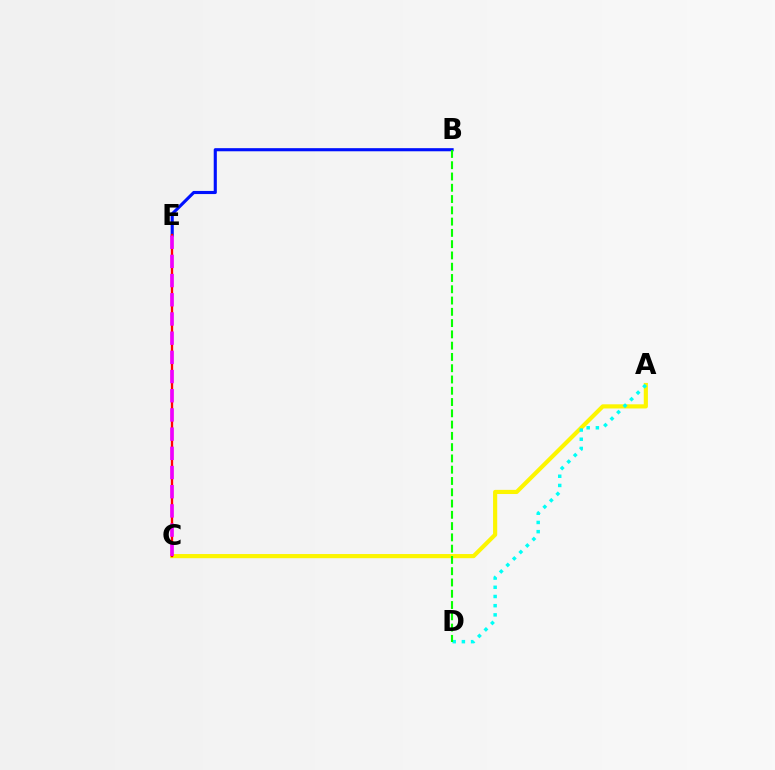{('A', 'C'): [{'color': '#fcf500', 'line_style': 'solid', 'thickness': 2.99}], ('B', 'E'): [{'color': '#0010ff', 'line_style': 'solid', 'thickness': 2.24}], ('C', 'E'): [{'color': '#ff0000', 'line_style': 'solid', 'thickness': 1.67}, {'color': '#ee00ff', 'line_style': 'dashed', 'thickness': 2.61}], ('A', 'D'): [{'color': '#00fff6', 'line_style': 'dotted', 'thickness': 2.5}], ('B', 'D'): [{'color': '#08ff00', 'line_style': 'dashed', 'thickness': 1.53}]}